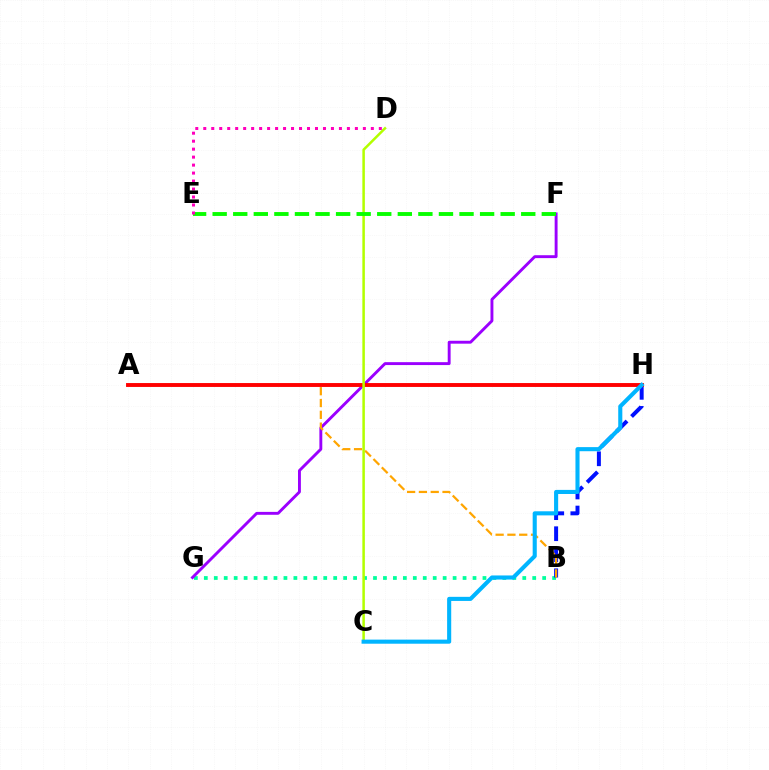{('B', 'G'): [{'color': '#00ff9d', 'line_style': 'dotted', 'thickness': 2.7}], ('B', 'H'): [{'color': '#0010ff', 'line_style': 'dashed', 'thickness': 2.86}], ('F', 'G'): [{'color': '#9b00ff', 'line_style': 'solid', 'thickness': 2.09}], ('A', 'B'): [{'color': '#ffa500', 'line_style': 'dashed', 'thickness': 1.6}], ('A', 'H'): [{'color': '#ff0000', 'line_style': 'solid', 'thickness': 2.8}], ('C', 'D'): [{'color': '#b3ff00', 'line_style': 'solid', 'thickness': 1.81}], ('E', 'F'): [{'color': '#08ff00', 'line_style': 'dashed', 'thickness': 2.79}], ('C', 'H'): [{'color': '#00b5ff', 'line_style': 'solid', 'thickness': 2.95}], ('D', 'E'): [{'color': '#ff00bd', 'line_style': 'dotted', 'thickness': 2.17}]}